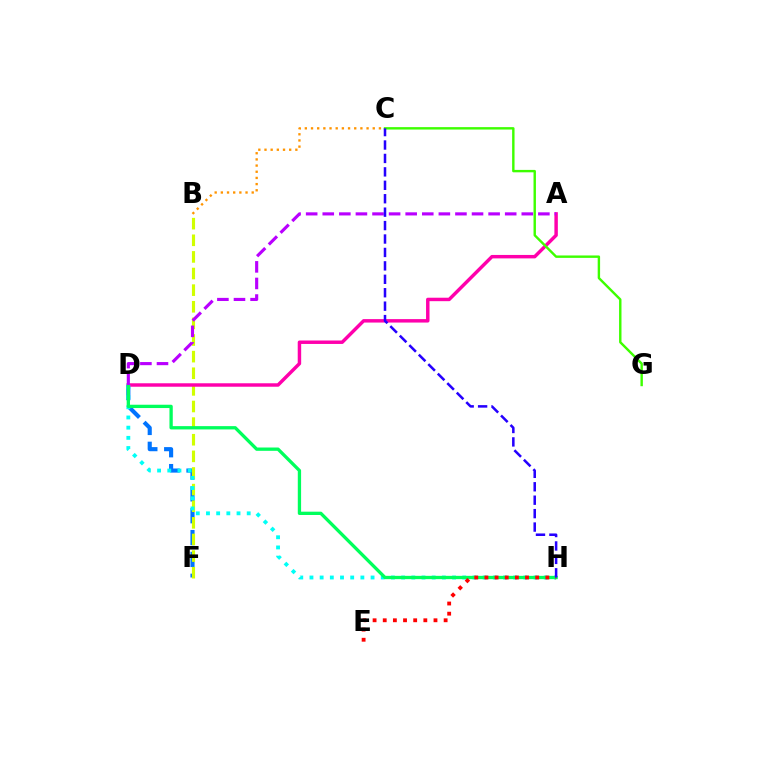{('D', 'F'): [{'color': '#0074ff', 'line_style': 'dashed', 'thickness': 2.97}], ('B', 'F'): [{'color': '#d1ff00', 'line_style': 'dashed', 'thickness': 2.26}], ('A', 'D'): [{'color': '#ff00ac', 'line_style': 'solid', 'thickness': 2.49}, {'color': '#b900ff', 'line_style': 'dashed', 'thickness': 2.25}], ('D', 'H'): [{'color': '#00fff6', 'line_style': 'dotted', 'thickness': 2.77}, {'color': '#00ff5c', 'line_style': 'solid', 'thickness': 2.38}], ('C', 'G'): [{'color': '#3dff00', 'line_style': 'solid', 'thickness': 1.74}], ('B', 'C'): [{'color': '#ff9400', 'line_style': 'dotted', 'thickness': 1.68}], ('E', 'H'): [{'color': '#ff0000', 'line_style': 'dotted', 'thickness': 2.76}], ('C', 'H'): [{'color': '#2500ff', 'line_style': 'dashed', 'thickness': 1.82}]}